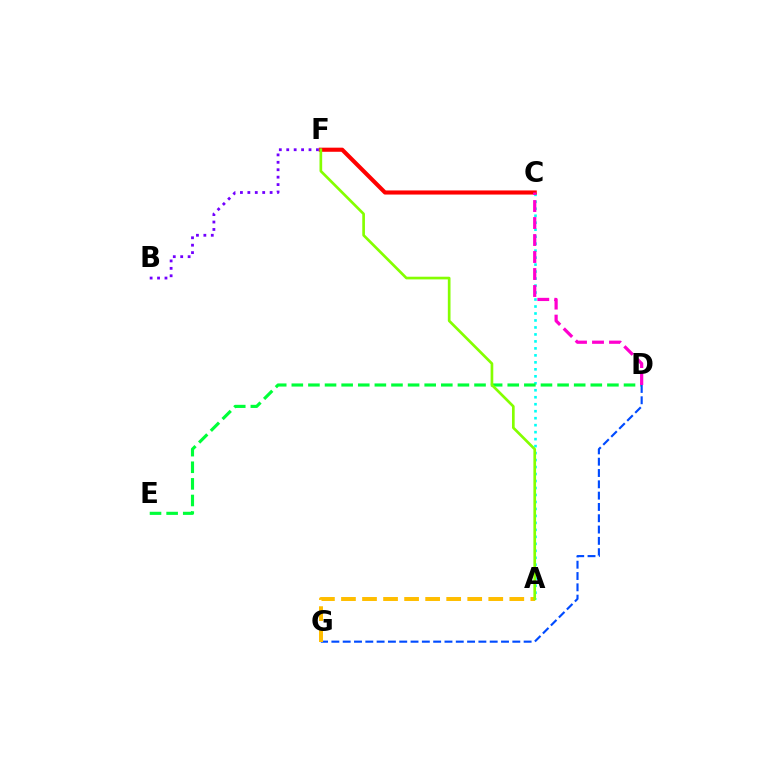{('A', 'C'): [{'color': '#00fff6', 'line_style': 'dotted', 'thickness': 1.9}], ('C', 'F'): [{'color': '#ff0000', 'line_style': 'solid', 'thickness': 2.96}], ('B', 'F'): [{'color': '#7200ff', 'line_style': 'dotted', 'thickness': 2.02}], ('D', 'E'): [{'color': '#00ff39', 'line_style': 'dashed', 'thickness': 2.26}], ('D', 'G'): [{'color': '#004bff', 'line_style': 'dashed', 'thickness': 1.54}], ('C', 'D'): [{'color': '#ff00cf', 'line_style': 'dashed', 'thickness': 2.31}], ('A', 'G'): [{'color': '#ffbd00', 'line_style': 'dashed', 'thickness': 2.86}], ('A', 'F'): [{'color': '#84ff00', 'line_style': 'solid', 'thickness': 1.93}]}